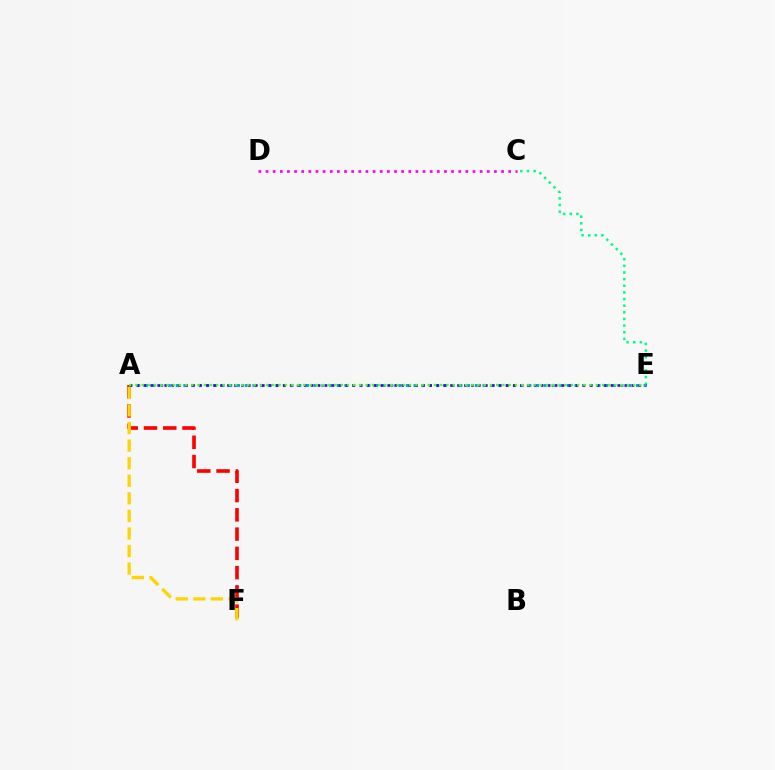{('C', 'D'): [{'color': '#ff00ed', 'line_style': 'dotted', 'thickness': 1.94}], ('C', 'E'): [{'color': '#00ff86', 'line_style': 'dotted', 'thickness': 1.8}], ('A', 'F'): [{'color': '#ff0000', 'line_style': 'dashed', 'thickness': 2.62}, {'color': '#ffd500', 'line_style': 'dashed', 'thickness': 2.39}], ('A', 'E'): [{'color': '#009eff', 'line_style': 'dotted', 'thickness': 2.08}, {'color': '#3700ff', 'line_style': 'dotted', 'thickness': 1.89}, {'color': '#4fff00', 'line_style': 'dotted', 'thickness': 1.69}]}